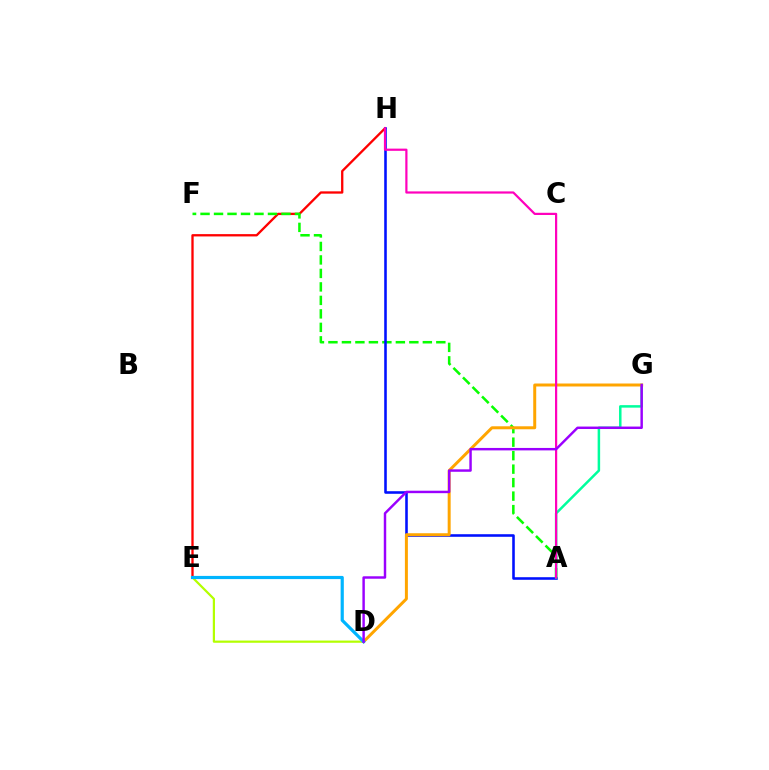{('E', 'H'): [{'color': '#ff0000', 'line_style': 'solid', 'thickness': 1.67}], ('A', 'F'): [{'color': '#08ff00', 'line_style': 'dashed', 'thickness': 1.83}], ('A', 'H'): [{'color': '#0010ff', 'line_style': 'solid', 'thickness': 1.85}, {'color': '#ff00bd', 'line_style': 'solid', 'thickness': 1.59}], ('A', 'G'): [{'color': '#00ff9d', 'line_style': 'solid', 'thickness': 1.8}], ('D', 'G'): [{'color': '#ffa500', 'line_style': 'solid', 'thickness': 2.15}, {'color': '#9b00ff', 'line_style': 'solid', 'thickness': 1.76}], ('D', 'E'): [{'color': '#b3ff00', 'line_style': 'solid', 'thickness': 1.59}, {'color': '#00b5ff', 'line_style': 'solid', 'thickness': 2.29}]}